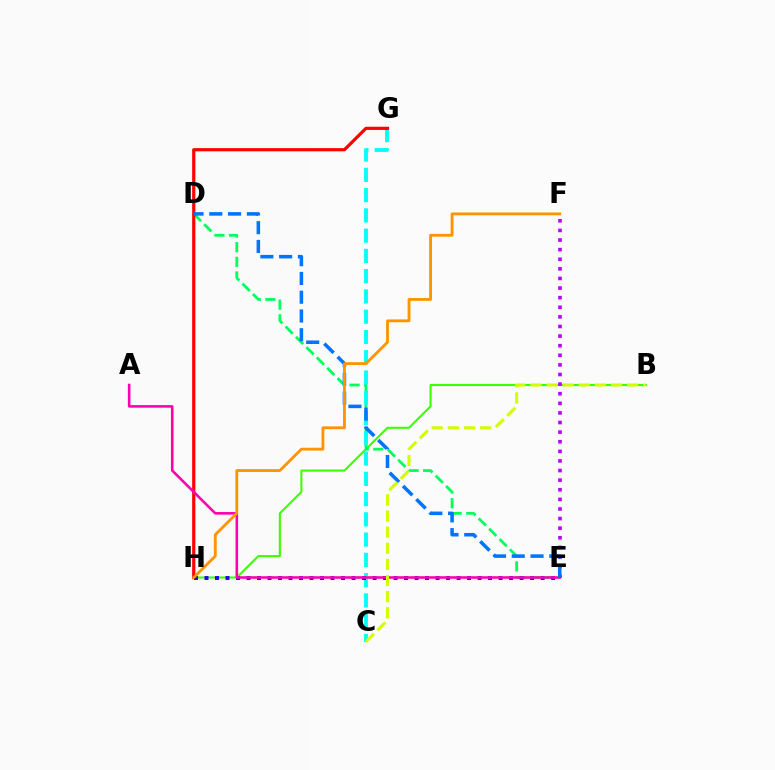{('B', 'H'): [{'color': '#3dff00', 'line_style': 'solid', 'thickness': 1.5}], ('E', 'F'): [{'color': '#b900ff', 'line_style': 'dotted', 'thickness': 2.61}], ('D', 'E'): [{'color': '#00ff5c', 'line_style': 'dashed', 'thickness': 1.99}, {'color': '#0074ff', 'line_style': 'dashed', 'thickness': 2.55}], ('C', 'G'): [{'color': '#00fff6', 'line_style': 'dashed', 'thickness': 2.75}], ('G', 'H'): [{'color': '#ff0000', 'line_style': 'solid', 'thickness': 2.3}], ('E', 'H'): [{'color': '#2500ff', 'line_style': 'dotted', 'thickness': 2.85}], ('A', 'E'): [{'color': '#ff00ac', 'line_style': 'solid', 'thickness': 1.86}], ('B', 'C'): [{'color': '#d1ff00', 'line_style': 'dashed', 'thickness': 2.19}], ('F', 'H'): [{'color': '#ff9400', 'line_style': 'solid', 'thickness': 2.04}]}